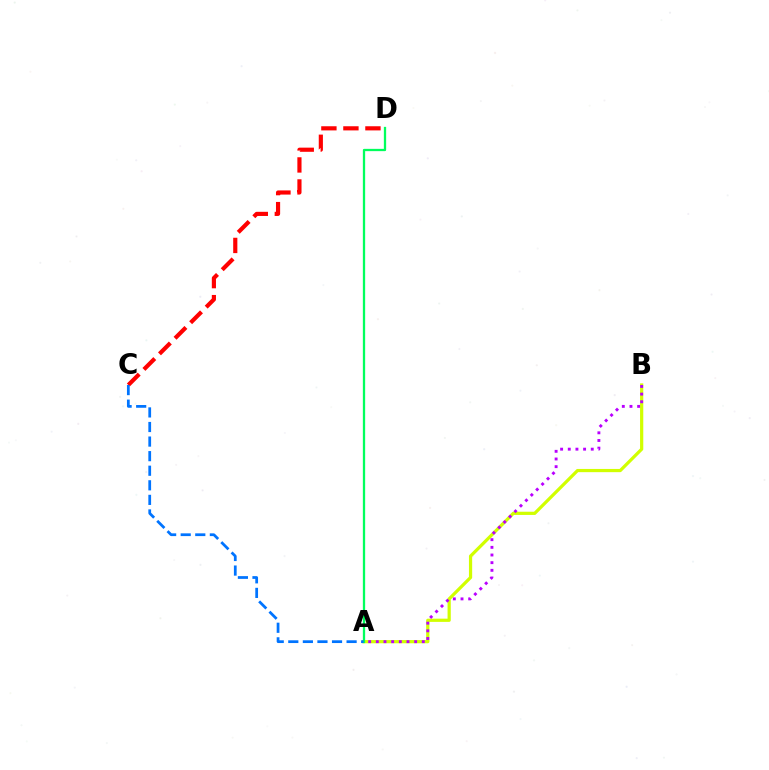{('A', 'B'): [{'color': '#d1ff00', 'line_style': 'solid', 'thickness': 2.32}, {'color': '#b900ff', 'line_style': 'dotted', 'thickness': 2.08}], ('A', 'D'): [{'color': '#00ff5c', 'line_style': 'solid', 'thickness': 1.65}], ('C', 'D'): [{'color': '#ff0000', 'line_style': 'dashed', 'thickness': 2.99}], ('A', 'C'): [{'color': '#0074ff', 'line_style': 'dashed', 'thickness': 1.98}]}